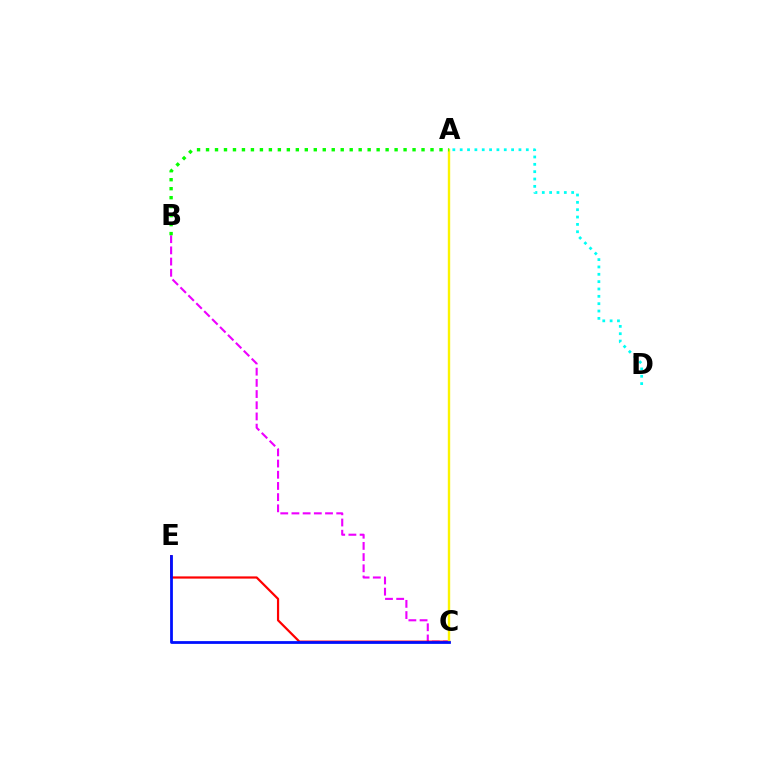{('A', 'D'): [{'color': '#00fff6', 'line_style': 'dotted', 'thickness': 2.0}], ('B', 'C'): [{'color': '#ee00ff', 'line_style': 'dashed', 'thickness': 1.52}], ('C', 'E'): [{'color': '#ff0000', 'line_style': 'solid', 'thickness': 1.59}, {'color': '#0010ff', 'line_style': 'solid', 'thickness': 1.99}], ('A', 'C'): [{'color': '#fcf500', 'line_style': 'solid', 'thickness': 1.73}], ('A', 'B'): [{'color': '#08ff00', 'line_style': 'dotted', 'thickness': 2.44}]}